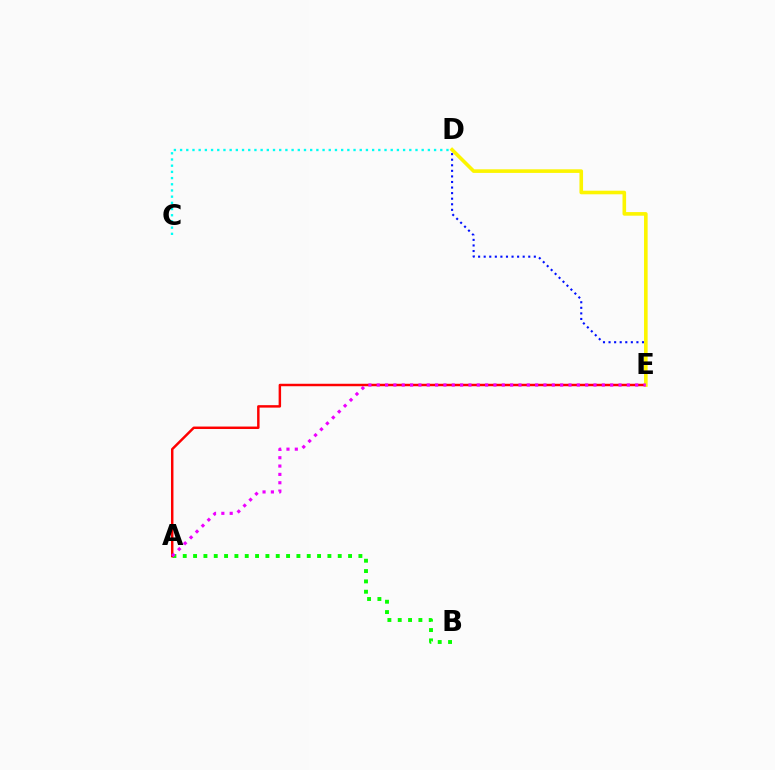{('D', 'E'): [{'color': '#0010ff', 'line_style': 'dotted', 'thickness': 1.51}, {'color': '#fcf500', 'line_style': 'solid', 'thickness': 2.59}], ('A', 'B'): [{'color': '#08ff00', 'line_style': 'dotted', 'thickness': 2.81}], ('C', 'D'): [{'color': '#00fff6', 'line_style': 'dotted', 'thickness': 1.68}], ('A', 'E'): [{'color': '#ff0000', 'line_style': 'solid', 'thickness': 1.77}, {'color': '#ee00ff', 'line_style': 'dotted', 'thickness': 2.27}]}